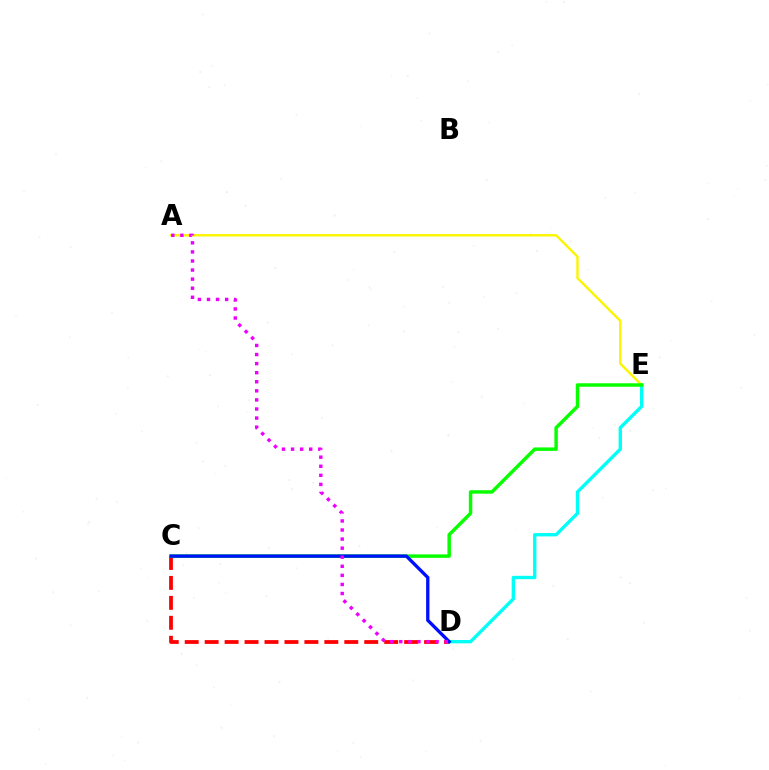{('C', 'D'): [{'color': '#ff0000', 'line_style': 'dashed', 'thickness': 2.71}, {'color': '#0010ff', 'line_style': 'solid', 'thickness': 2.39}], ('D', 'E'): [{'color': '#00fff6', 'line_style': 'solid', 'thickness': 2.42}], ('A', 'E'): [{'color': '#fcf500', 'line_style': 'solid', 'thickness': 1.73}], ('C', 'E'): [{'color': '#08ff00', 'line_style': 'solid', 'thickness': 2.5}], ('A', 'D'): [{'color': '#ee00ff', 'line_style': 'dotted', 'thickness': 2.47}]}